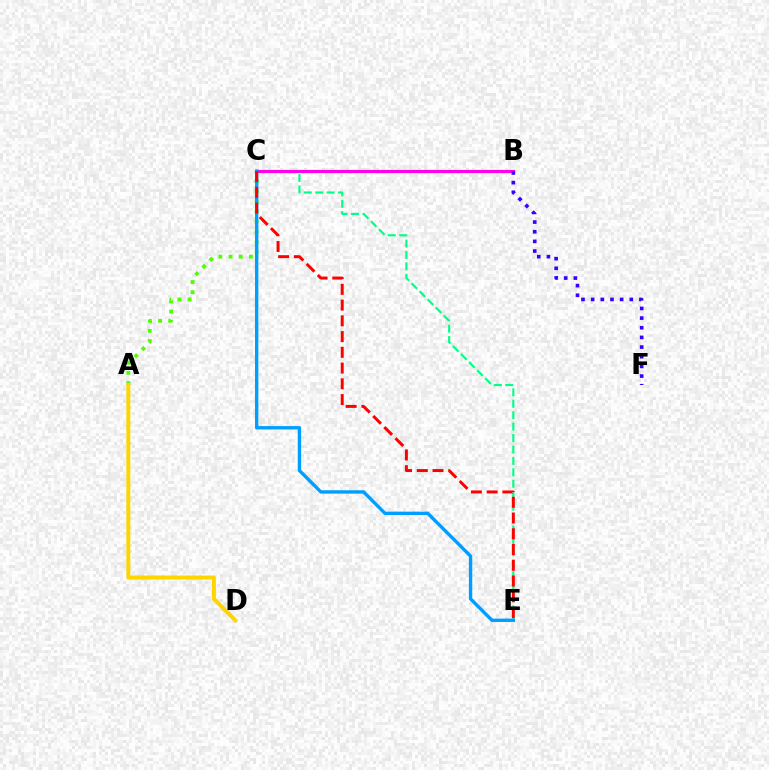{('A', 'C'): [{'color': '#4fff00', 'line_style': 'dotted', 'thickness': 2.77}], ('C', 'E'): [{'color': '#00ff86', 'line_style': 'dashed', 'thickness': 1.55}, {'color': '#009eff', 'line_style': 'solid', 'thickness': 2.43}, {'color': '#ff0000', 'line_style': 'dashed', 'thickness': 2.14}], ('B', 'C'): [{'color': '#ff00ed', 'line_style': 'solid', 'thickness': 2.28}], ('A', 'D'): [{'color': '#ffd500', 'line_style': 'solid', 'thickness': 2.86}], ('B', 'F'): [{'color': '#3700ff', 'line_style': 'dotted', 'thickness': 2.63}]}